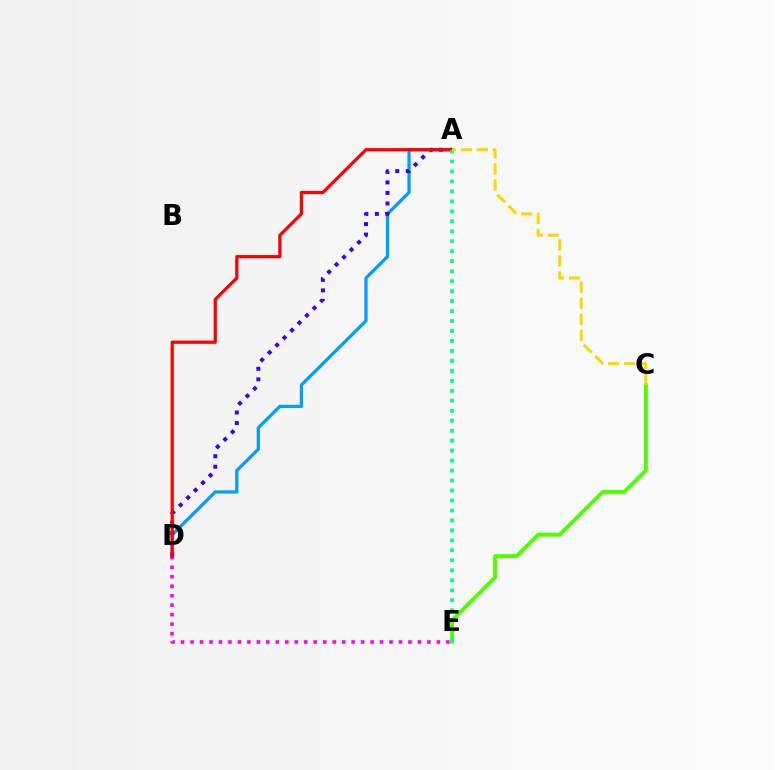{('A', 'D'): [{'color': '#009eff', 'line_style': 'solid', 'thickness': 2.34}, {'color': '#3700ff', 'line_style': 'dotted', 'thickness': 2.86}, {'color': '#ff0000', 'line_style': 'solid', 'thickness': 2.32}], ('D', 'E'): [{'color': '#ff00ed', 'line_style': 'dotted', 'thickness': 2.57}], ('C', 'E'): [{'color': '#4fff00', 'line_style': 'solid', 'thickness': 2.83}], ('A', 'E'): [{'color': '#00ff86', 'line_style': 'dotted', 'thickness': 2.71}], ('A', 'C'): [{'color': '#ffd500', 'line_style': 'dashed', 'thickness': 2.17}]}